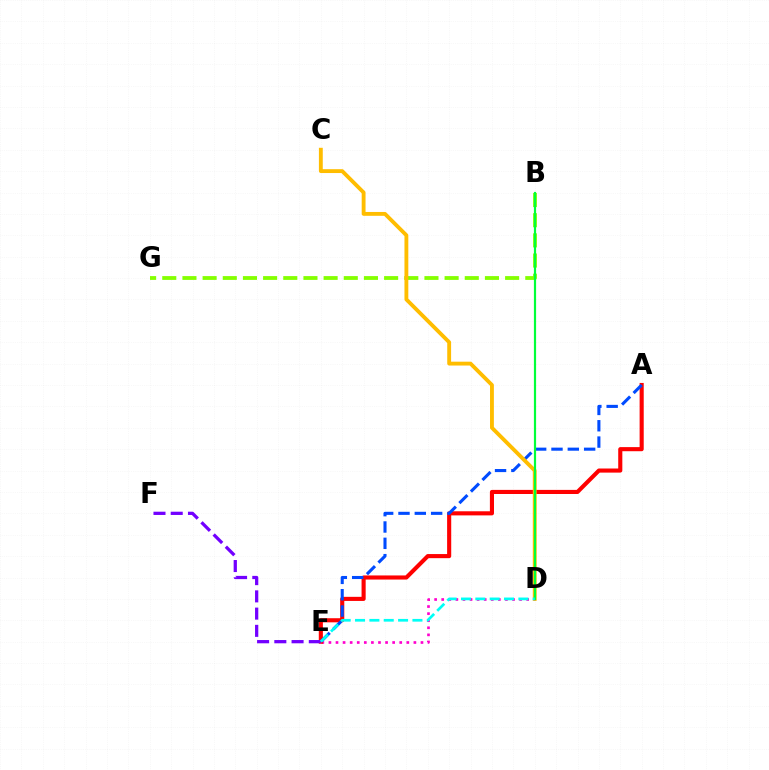{('B', 'G'): [{'color': '#84ff00', 'line_style': 'dashed', 'thickness': 2.74}], ('D', 'E'): [{'color': '#ff00cf', 'line_style': 'dotted', 'thickness': 1.92}, {'color': '#00fff6', 'line_style': 'dashed', 'thickness': 1.95}], ('A', 'E'): [{'color': '#ff0000', 'line_style': 'solid', 'thickness': 2.96}, {'color': '#004bff', 'line_style': 'dashed', 'thickness': 2.22}], ('C', 'D'): [{'color': '#ffbd00', 'line_style': 'solid', 'thickness': 2.78}], ('B', 'D'): [{'color': '#00ff39', 'line_style': 'solid', 'thickness': 1.58}], ('E', 'F'): [{'color': '#7200ff', 'line_style': 'dashed', 'thickness': 2.34}]}